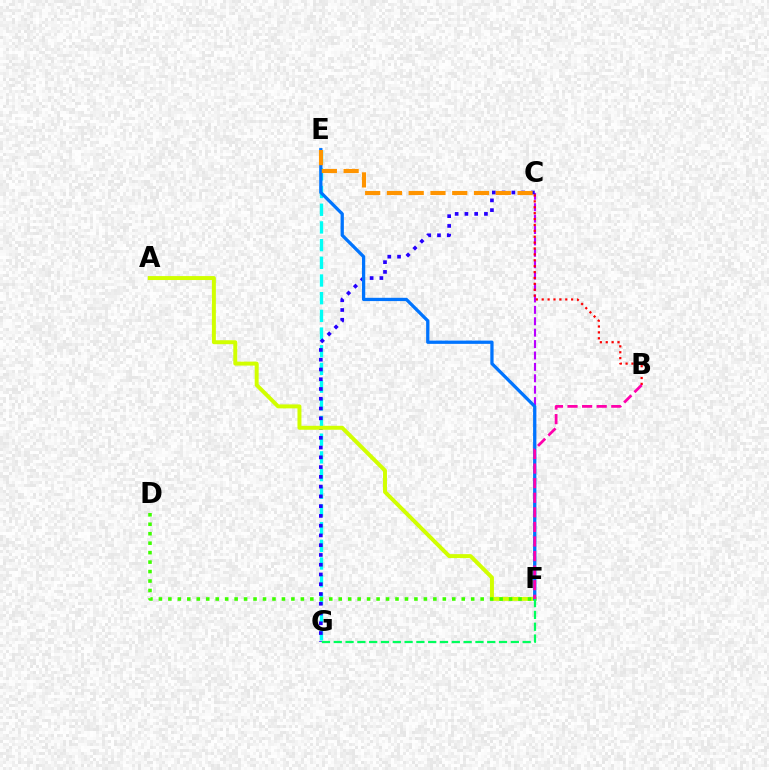{('E', 'G'): [{'color': '#00fff6', 'line_style': 'dashed', 'thickness': 2.4}], ('C', 'F'): [{'color': '#b900ff', 'line_style': 'dashed', 'thickness': 1.55}], ('C', 'G'): [{'color': '#2500ff', 'line_style': 'dotted', 'thickness': 2.65}], ('A', 'F'): [{'color': '#d1ff00', 'line_style': 'solid', 'thickness': 2.85}], ('E', 'F'): [{'color': '#0074ff', 'line_style': 'solid', 'thickness': 2.36}], ('F', 'G'): [{'color': '#00ff5c', 'line_style': 'dashed', 'thickness': 1.6}], ('D', 'F'): [{'color': '#3dff00', 'line_style': 'dotted', 'thickness': 2.57}], ('B', 'C'): [{'color': '#ff0000', 'line_style': 'dotted', 'thickness': 1.6}], ('B', 'F'): [{'color': '#ff00ac', 'line_style': 'dashed', 'thickness': 1.98}], ('C', 'E'): [{'color': '#ff9400', 'line_style': 'dashed', 'thickness': 2.96}]}